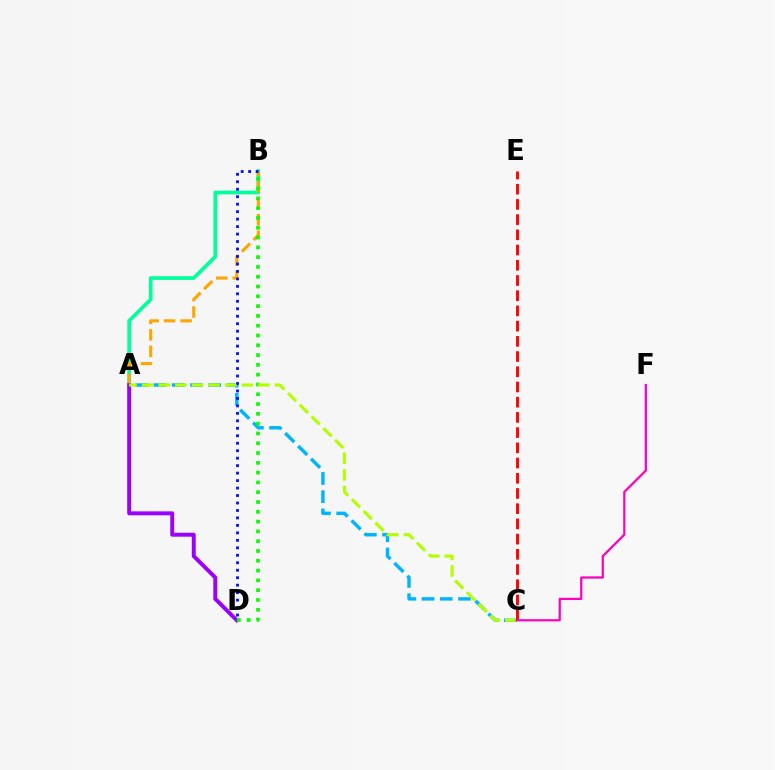{('A', 'B'): [{'color': '#00ff9d', 'line_style': 'solid', 'thickness': 2.67}, {'color': '#ffa500', 'line_style': 'dashed', 'thickness': 2.24}], ('A', 'D'): [{'color': '#9b00ff', 'line_style': 'solid', 'thickness': 2.84}], ('A', 'C'): [{'color': '#00b5ff', 'line_style': 'dashed', 'thickness': 2.48}, {'color': '#b3ff00', 'line_style': 'dashed', 'thickness': 2.25}], ('B', 'D'): [{'color': '#0010ff', 'line_style': 'dotted', 'thickness': 2.03}, {'color': '#08ff00', 'line_style': 'dotted', 'thickness': 2.66}], ('C', 'E'): [{'color': '#ff0000', 'line_style': 'dashed', 'thickness': 2.07}], ('C', 'F'): [{'color': '#ff00bd', 'line_style': 'solid', 'thickness': 1.6}]}